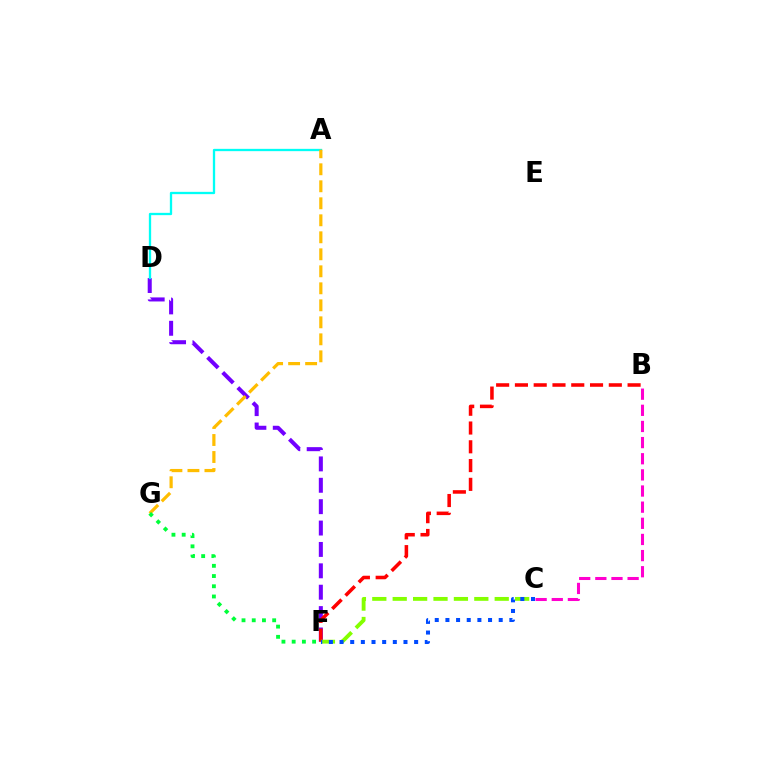{('D', 'F'): [{'color': '#7200ff', 'line_style': 'dashed', 'thickness': 2.9}], ('A', 'D'): [{'color': '#00fff6', 'line_style': 'solid', 'thickness': 1.66}], ('B', 'F'): [{'color': '#ff0000', 'line_style': 'dashed', 'thickness': 2.55}], ('A', 'G'): [{'color': '#ffbd00', 'line_style': 'dashed', 'thickness': 2.31}], ('B', 'C'): [{'color': '#ff00cf', 'line_style': 'dashed', 'thickness': 2.19}], ('C', 'F'): [{'color': '#84ff00', 'line_style': 'dashed', 'thickness': 2.77}, {'color': '#004bff', 'line_style': 'dotted', 'thickness': 2.9}], ('F', 'G'): [{'color': '#00ff39', 'line_style': 'dotted', 'thickness': 2.78}]}